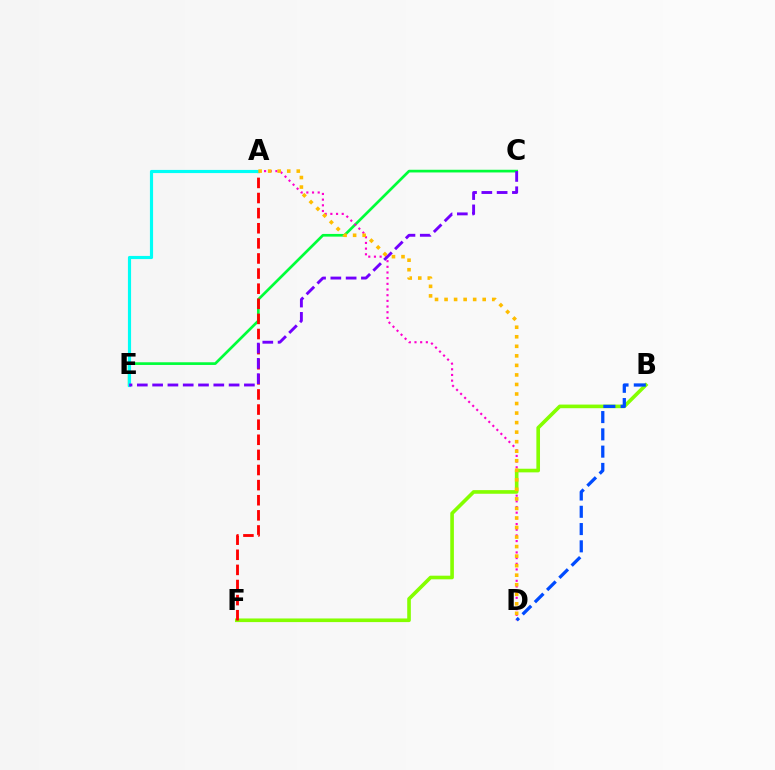{('C', 'E'): [{'color': '#00ff39', 'line_style': 'solid', 'thickness': 1.94}, {'color': '#7200ff', 'line_style': 'dashed', 'thickness': 2.08}], ('A', 'D'): [{'color': '#ff00cf', 'line_style': 'dotted', 'thickness': 1.54}, {'color': '#ffbd00', 'line_style': 'dotted', 'thickness': 2.59}], ('B', 'F'): [{'color': '#84ff00', 'line_style': 'solid', 'thickness': 2.61}], ('B', 'D'): [{'color': '#004bff', 'line_style': 'dashed', 'thickness': 2.35}], ('A', 'F'): [{'color': '#ff0000', 'line_style': 'dashed', 'thickness': 2.05}], ('A', 'E'): [{'color': '#00fff6', 'line_style': 'solid', 'thickness': 2.27}]}